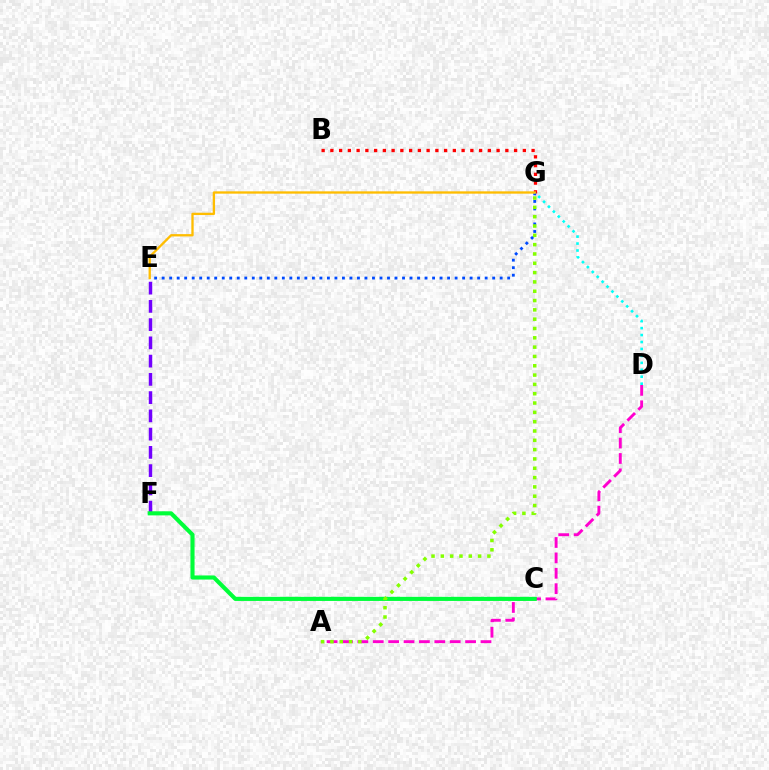{('A', 'D'): [{'color': '#ff00cf', 'line_style': 'dashed', 'thickness': 2.09}], ('E', 'F'): [{'color': '#7200ff', 'line_style': 'dashed', 'thickness': 2.48}], ('B', 'G'): [{'color': '#ff0000', 'line_style': 'dotted', 'thickness': 2.38}], ('E', 'G'): [{'color': '#004bff', 'line_style': 'dotted', 'thickness': 2.04}, {'color': '#ffbd00', 'line_style': 'solid', 'thickness': 1.67}], ('D', 'G'): [{'color': '#00fff6', 'line_style': 'dotted', 'thickness': 1.89}], ('C', 'F'): [{'color': '#00ff39', 'line_style': 'solid', 'thickness': 2.95}], ('A', 'G'): [{'color': '#84ff00', 'line_style': 'dotted', 'thickness': 2.53}]}